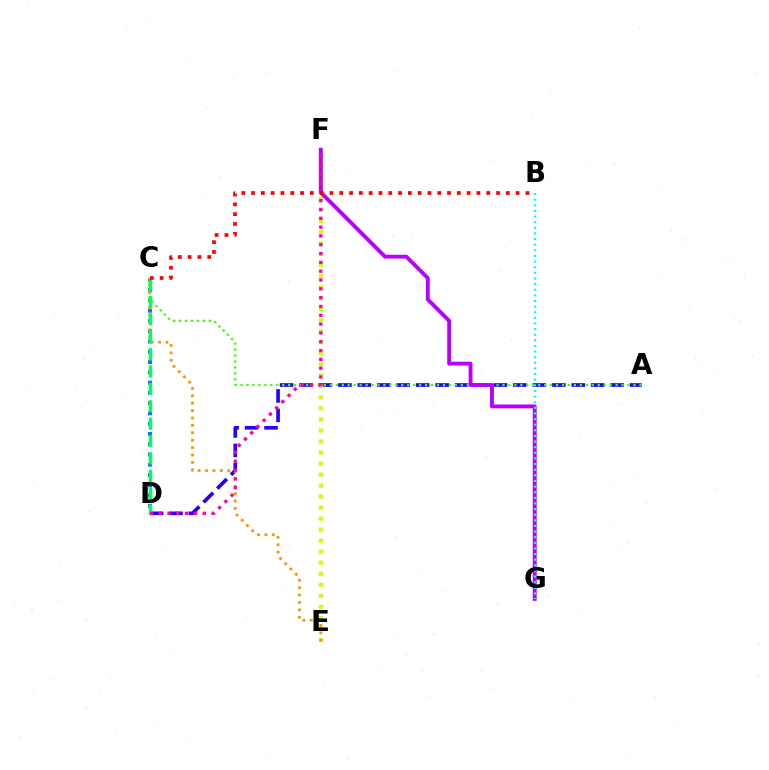{('A', 'D'): [{'color': '#2500ff', 'line_style': 'dashed', 'thickness': 2.64}], ('C', 'D'): [{'color': '#0074ff', 'line_style': 'dotted', 'thickness': 2.79}, {'color': '#00ff5c', 'line_style': 'dashed', 'thickness': 2.36}], ('A', 'C'): [{'color': '#3dff00', 'line_style': 'dotted', 'thickness': 1.62}], ('E', 'F'): [{'color': '#d1ff00', 'line_style': 'dotted', 'thickness': 3.0}], ('C', 'E'): [{'color': '#ff9400', 'line_style': 'dotted', 'thickness': 2.01}], ('F', 'G'): [{'color': '#b900ff', 'line_style': 'solid', 'thickness': 2.78}], ('D', 'F'): [{'color': '#ff00ac', 'line_style': 'dotted', 'thickness': 2.4}], ('B', 'C'): [{'color': '#ff0000', 'line_style': 'dotted', 'thickness': 2.66}], ('B', 'G'): [{'color': '#00fff6', 'line_style': 'dotted', 'thickness': 1.53}]}